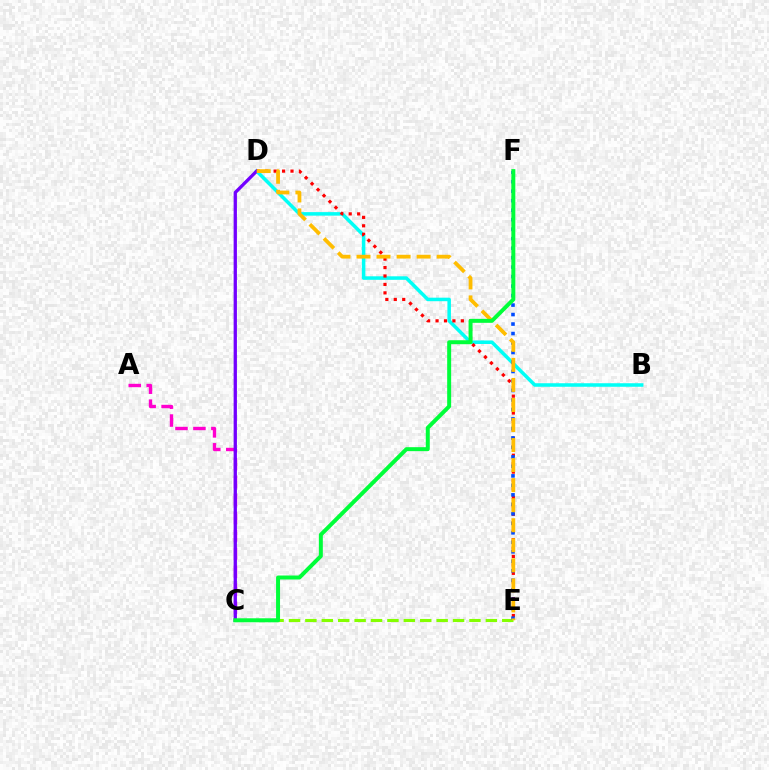{('A', 'C'): [{'color': '#ff00cf', 'line_style': 'dashed', 'thickness': 2.44}], ('B', 'D'): [{'color': '#00fff6', 'line_style': 'solid', 'thickness': 2.53}], ('D', 'E'): [{'color': '#ff0000', 'line_style': 'dotted', 'thickness': 2.29}, {'color': '#ffbd00', 'line_style': 'dashed', 'thickness': 2.72}], ('C', 'D'): [{'color': '#7200ff', 'line_style': 'solid', 'thickness': 2.37}], ('C', 'E'): [{'color': '#84ff00', 'line_style': 'dashed', 'thickness': 2.23}], ('E', 'F'): [{'color': '#004bff', 'line_style': 'dotted', 'thickness': 2.58}], ('C', 'F'): [{'color': '#00ff39', 'line_style': 'solid', 'thickness': 2.86}]}